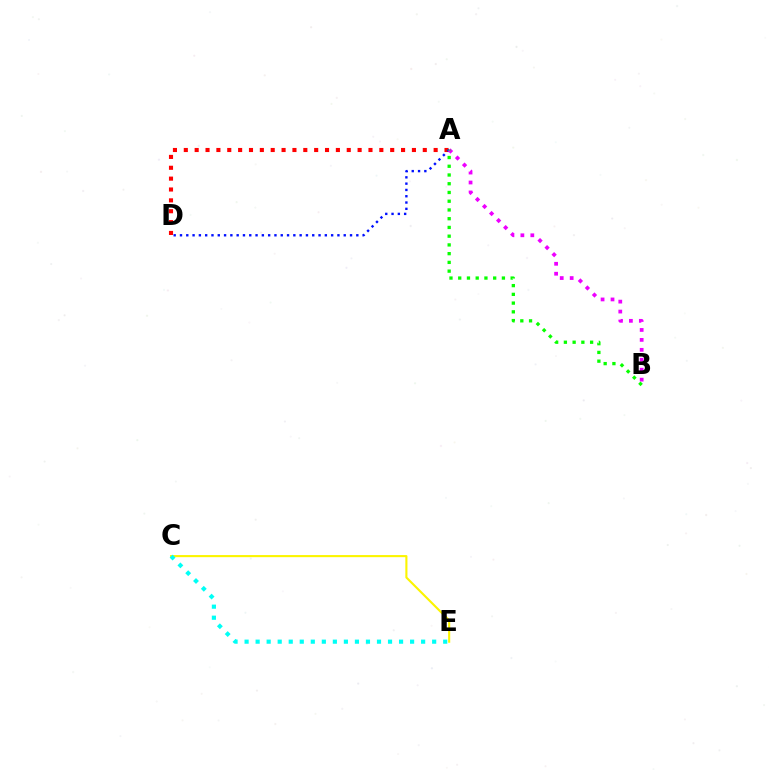{('C', 'E'): [{'color': '#fcf500', 'line_style': 'solid', 'thickness': 1.52}, {'color': '#00fff6', 'line_style': 'dotted', 'thickness': 3.0}], ('A', 'D'): [{'color': '#ff0000', 'line_style': 'dotted', 'thickness': 2.95}, {'color': '#0010ff', 'line_style': 'dotted', 'thickness': 1.71}], ('A', 'B'): [{'color': '#ee00ff', 'line_style': 'dotted', 'thickness': 2.7}, {'color': '#08ff00', 'line_style': 'dotted', 'thickness': 2.37}]}